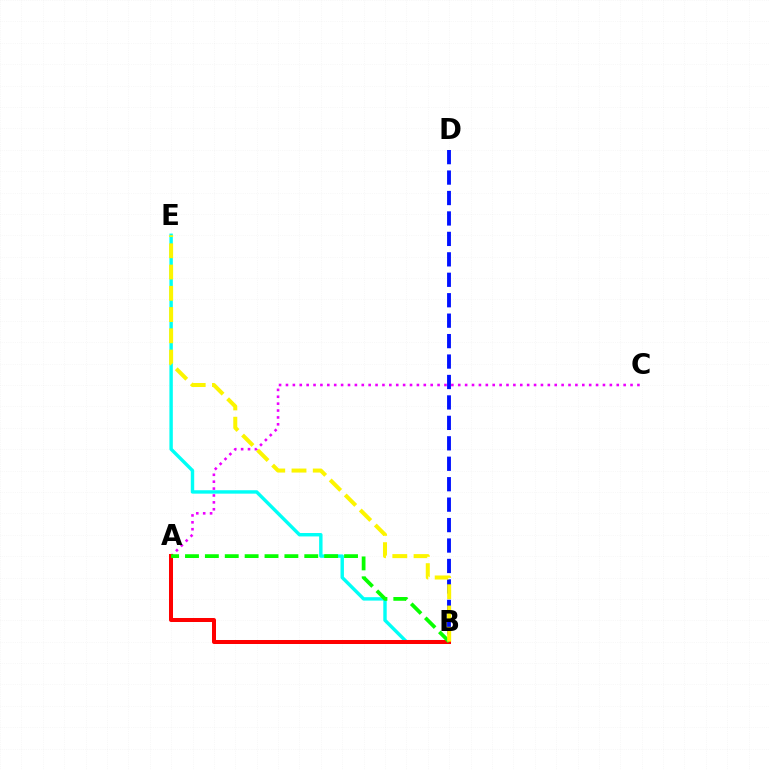{('B', 'E'): [{'color': '#00fff6', 'line_style': 'solid', 'thickness': 2.46}, {'color': '#fcf500', 'line_style': 'dashed', 'thickness': 2.89}], ('A', 'C'): [{'color': '#ee00ff', 'line_style': 'dotted', 'thickness': 1.87}], ('B', 'D'): [{'color': '#0010ff', 'line_style': 'dashed', 'thickness': 2.78}], ('A', 'B'): [{'color': '#ff0000', 'line_style': 'solid', 'thickness': 2.88}, {'color': '#08ff00', 'line_style': 'dashed', 'thickness': 2.7}]}